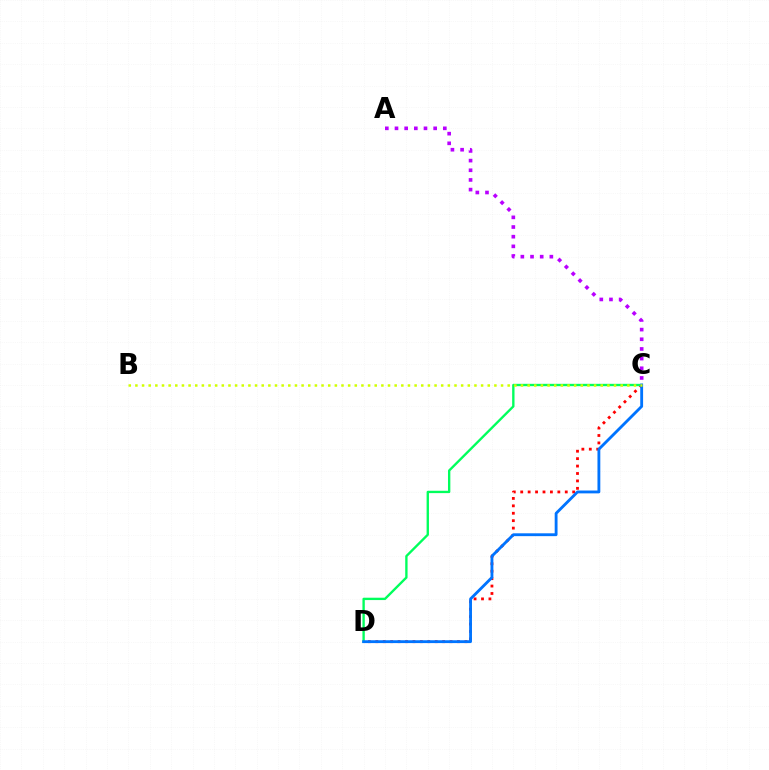{('C', 'D'): [{'color': '#ff0000', 'line_style': 'dotted', 'thickness': 2.02}, {'color': '#00ff5c', 'line_style': 'solid', 'thickness': 1.7}, {'color': '#0074ff', 'line_style': 'solid', 'thickness': 2.05}], ('B', 'C'): [{'color': '#d1ff00', 'line_style': 'dotted', 'thickness': 1.81}], ('A', 'C'): [{'color': '#b900ff', 'line_style': 'dotted', 'thickness': 2.63}]}